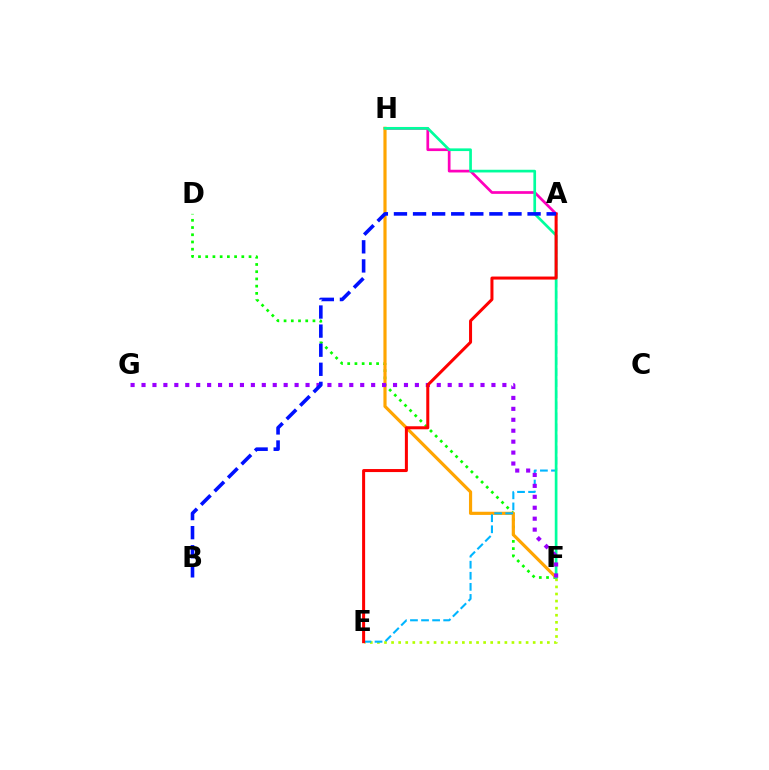{('A', 'H'): [{'color': '#ff00bd', 'line_style': 'solid', 'thickness': 1.95}], ('E', 'F'): [{'color': '#b3ff00', 'line_style': 'dotted', 'thickness': 1.92}], ('D', 'F'): [{'color': '#08ff00', 'line_style': 'dotted', 'thickness': 1.96}], ('F', 'H'): [{'color': '#ffa500', 'line_style': 'solid', 'thickness': 2.28}, {'color': '#00ff9d', 'line_style': 'solid', 'thickness': 1.94}], ('A', 'E'): [{'color': '#00b5ff', 'line_style': 'dashed', 'thickness': 1.5}, {'color': '#ff0000', 'line_style': 'solid', 'thickness': 2.18}], ('F', 'G'): [{'color': '#9b00ff', 'line_style': 'dotted', 'thickness': 2.97}], ('A', 'B'): [{'color': '#0010ff', 'line_style': 'dashed', 'thickness': 2.59}]}